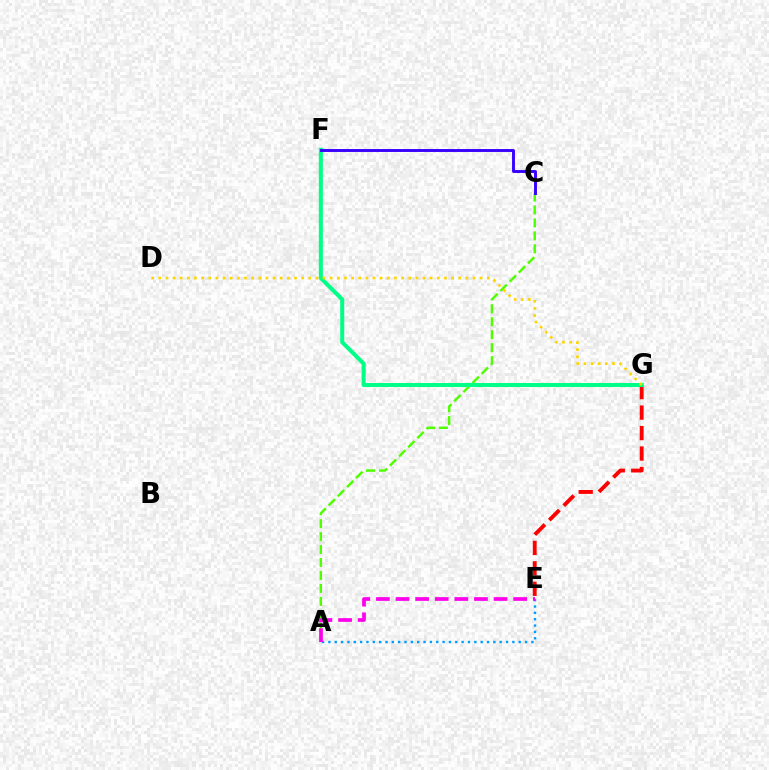{('A', 'C'): [{'color': '#4fff00', 'line_style': 'dashed', 'thickness': 1.76}], ('E', 'G'): [{'color': '#ff0000', 'line_style': 'dashed', 'thickness': 2.78}], ('A', 'E'): [{'color': '#009eff', 'line_style': 'dotted', 'thickness': 1.72}, {'color': '#ff00ed', 'line_style': 'dashed', 'thickness': 2.66}], ('F', 'G'): [{'color': '#00ff86', 'line_style': 'solid', 'thickness': 2.9}], ('C', 'F'): [{'color': '#3700ff', 'line_style': 'solid', 'thickness': 2.09}], ('D', 'G'): [{'color': '#ffd500', 'line_style': 'dotted', 'thickness': 1.94}]}